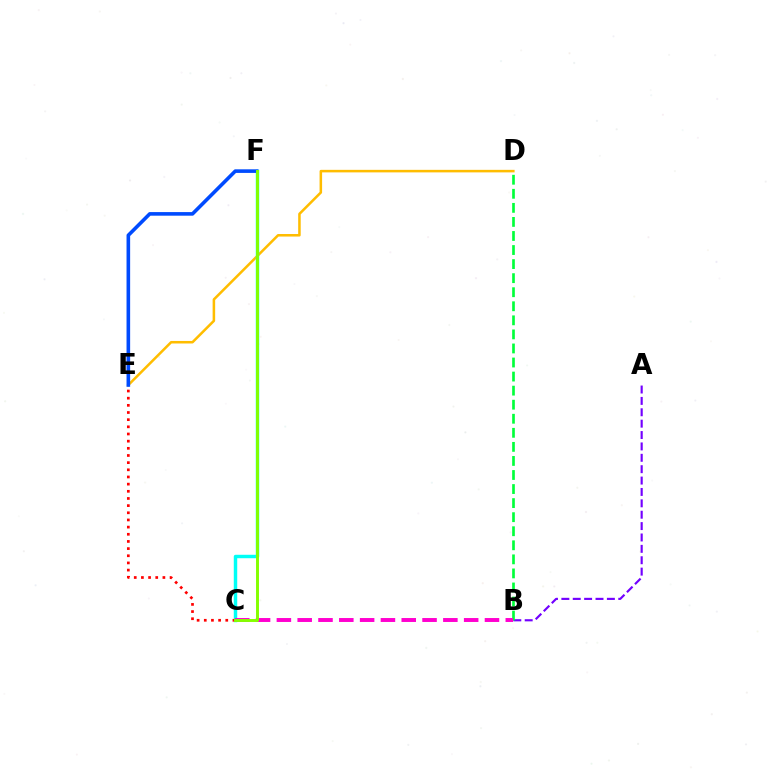{('D', 'E'): [{'color': '#ffbd00', 'line_style': 'solid', 'thickness': 1.82}], ('A', 'B'): [{'color': '#7200ff', 'line_style': 'dashed', 'thickness': 1.55}], ('B', 'D'): [{'color': '#00ff39', 'line_style': 'dashed', 'thickness': 1.91}], ('C', 'F'): [{'color': '#00fff6', 'line_style': 'solid', 'thickness': 2.48}, {'color': '#84ff00', 'line_style': 'solid', 'thickness': 2.11}], ('B', 'C'): [{'color': '#ff00cf', 'line_style': 'dashed', 'thickness': 2.83}], ('C', 'E'): [{'color': '#ff0000', 'line_style': 'dotted', 'thickness': 1.95}], ('E', 'F'): [{'color': '#004bff', 'line_style': 'solid', 'thickness': 2.6}]}